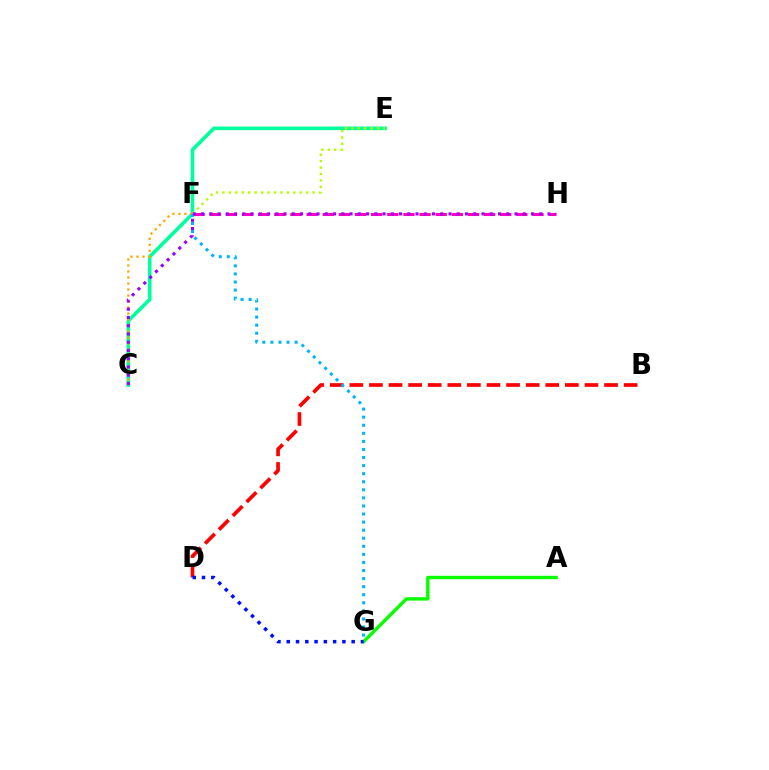{('A', 'G'): [{'color': '#08ff00', 'line_style': 'solid', 'thickness': 2.45}], ('C', 'E'): [{'color': '#00ff9d', 'line_style': 'solid', 'thickness': 2.61}], ('E', 'F'): [{'color': '#b3ff00', 'line_style': 'dotted', 'thickness': 1.75}], ('F', 'H'): [{'color': '#ff00bd', 'line_style': 'dashed', 'thickness': 2.19}], ('B', 'D'): [{'color': '#ff0000', 'line_style': 'dashed', 'thickness': 2.66}], ('C', 'F'): [{'color': '#ffa500', 'line_style': 'dotted', 'thickness': 1.63}], ('F', 'G'): [{'color': '#00b5ff', 'line_style': 'dotted', 'thickness': 2.19}], ('C', 'H'): [{'color': '#9b00ff', 'line_style': 'dotted', 'thickness': 2.24}], ('D', 'G'): [{'color': '#0010ff', 'line_style': 'dotted', 'thickness': 2.52}]}